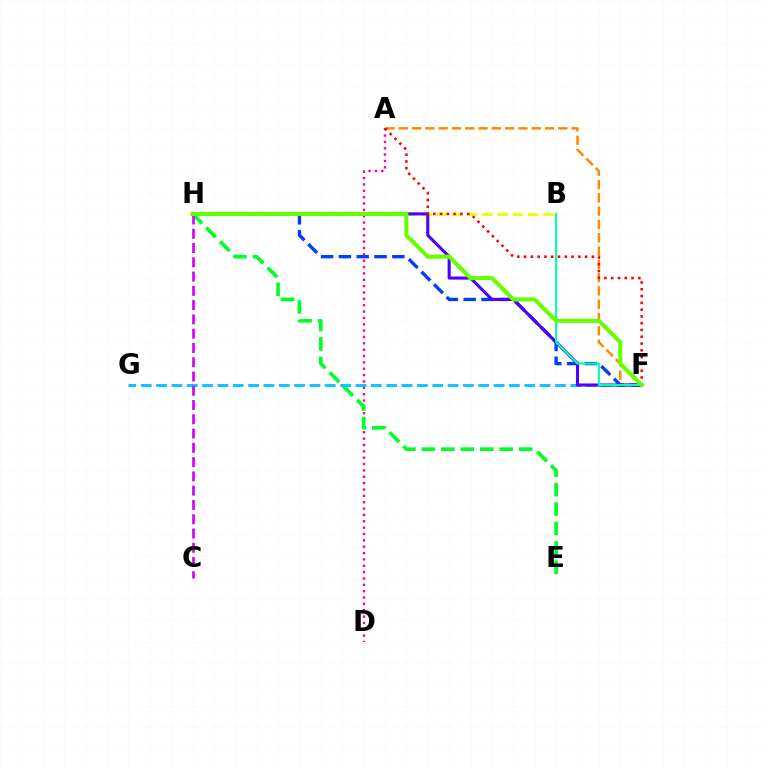{('A', 'D'): [{'color': '#ff00a0', 'line_style': 'dotted', 'thickness': 1.73}], ('E', 'H'): [{'color': '#00ff27', 'line_style': 'dashed', 'thickness': 2.64}], ('A', 'F'): [{'color': '#ff8800', 'line_style': 'dashed', 'thickness': 1.81}, {'color': '#ff0000', 'line_style': 'dotted', 'thickness': 1.84}], ('F', 'G'): [{'color': '#00c7ff', 'line_style': 'dashed', 'thickness': 2.08}], ('F', 'H'): [{'color': '#003fff', 'line_style': 'dashed', 'thickness': 2.42}, {'color': '#4f00ff', 'line_style': 'solid', 'thickness': 2.23}, {'color': '#66ff00', 'line_style': 'solid', 'thickness': 2.94}], ('B', 'H'): [{'color': '#eeff00', 'line_style': 'dashed', 'thickness': 2.06}], ('C', 'H'): [{'color': '#d600ff', 'line_style': 'dashed', 'thickness': 1.94}], ('B', 'F'): [{'color': '#00ffaf', 'line_style': 'solid', 'thickness': 1.52}]}